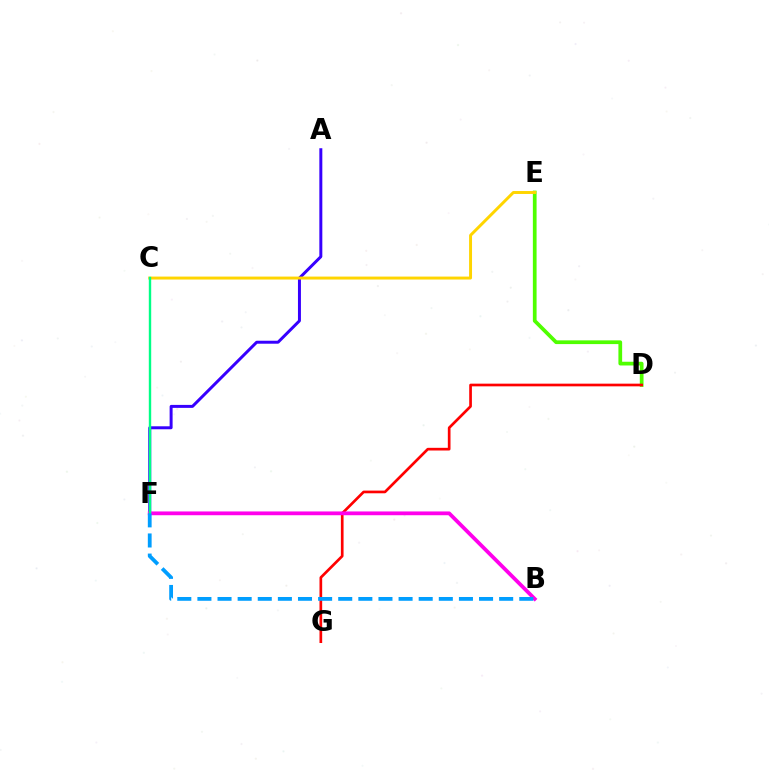{('D', 'E'): [{'color': '#4fff00', 'line_style': 'solid', 'thickness': 2.68}], ('D', 'G'): [{'color': '#ff0000', 'line_style': 'solid', 'thickness': 1.93}], ('A', 'F'): [{'color': '#3700ff', 'line_style': 'solid', 'thickness': 2.14}], ('C', 'E'): [{'color': '#ffd500', 'line_style': 'solid', 'thickness': 2.12}], ('B', 'F'): [{'color': '#ff00ed', 'line_style': 'solid', 'thickness': 2.72}, {'color': '#009eff', 'line_style': 'dashed', 'thickness': 2.73}], ('C', 'F'): [{'color': '#00ff86', 'line_style': 'solid', 'thickness': 1.73}]}